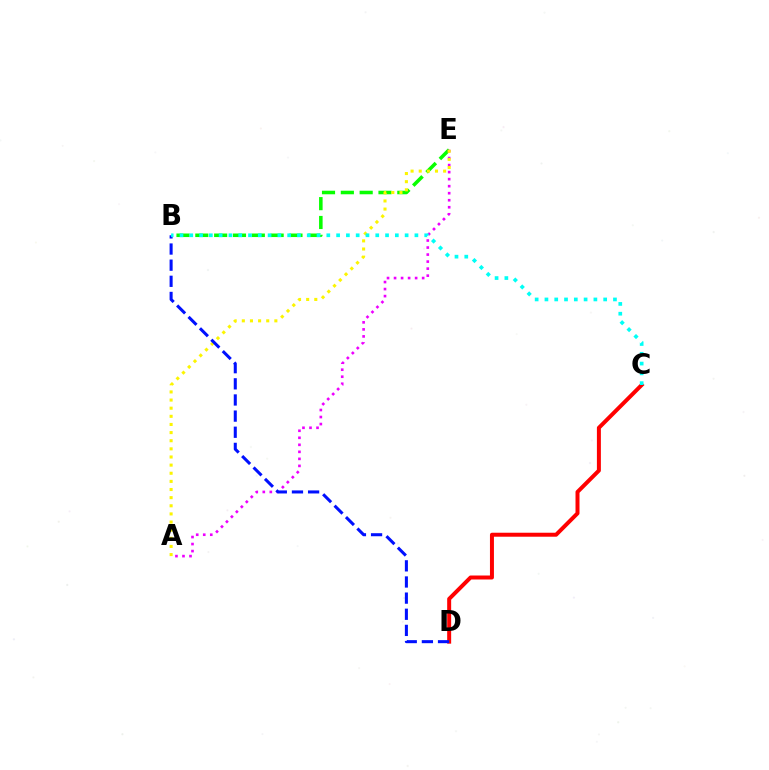{('B', 'E'): [{'color': '#08ff00', 'line_style': 'dashed', 'thickness': 2.56}], ('A', 'E'): [{'color': '#ee00ff', 'line_style': 'dotted', 'thickness': 1.91}, {'color': '#fcf500', 'line_style': 'dotted', 'thickness': 2.21}], ('C', 'D'): [{'color': '#ff0000', 'line_style': 'solid', 'thickness': 2.87}], ('B', 'D'): [{'color': '#0010ff', 'line_style': 'dashed', 'thickness': 2.19}], ('B', 'C'): [{'color': '#00fff6', 'line_style': 'dotted', 'thickness': 2.66}]}